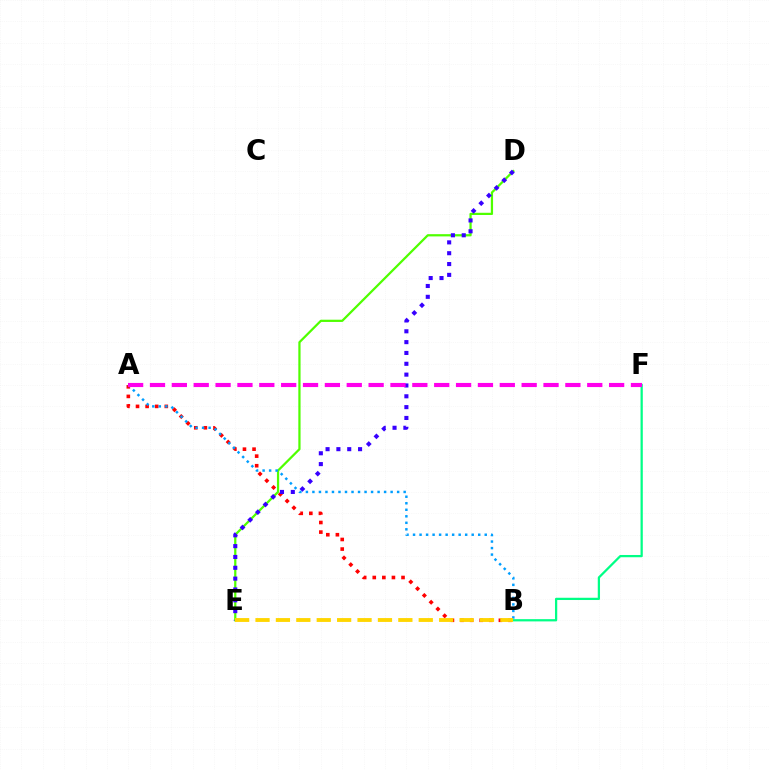{('D', 'E'): [{'color': '#4fff00', 'line_style': 'solid', 'thickness': 1.61}, {'color': '#3700ff', 'line_style': 'dotted', 'thickness': 2.94}], ('A', 'B'): [{'color': '#ff0000', 'line_style': 'dotted', 'thickness': 2.61}, {'color': '#009eff', 'line_style': 'dotted', 'thickness': 1.77}], ('B', 'F'): [{'color': '#00ff86', 'line_style': 'solid', 'thickness': 1.62}], ('A', 'F'): [{'color': '#ff00ed', 'line_style': 'dashed', 'thickness': 2.97}], ('B', 'E'): [{'color': '#ffd500', 'line_style': 'dashed', 'thickness': 2.77}]}